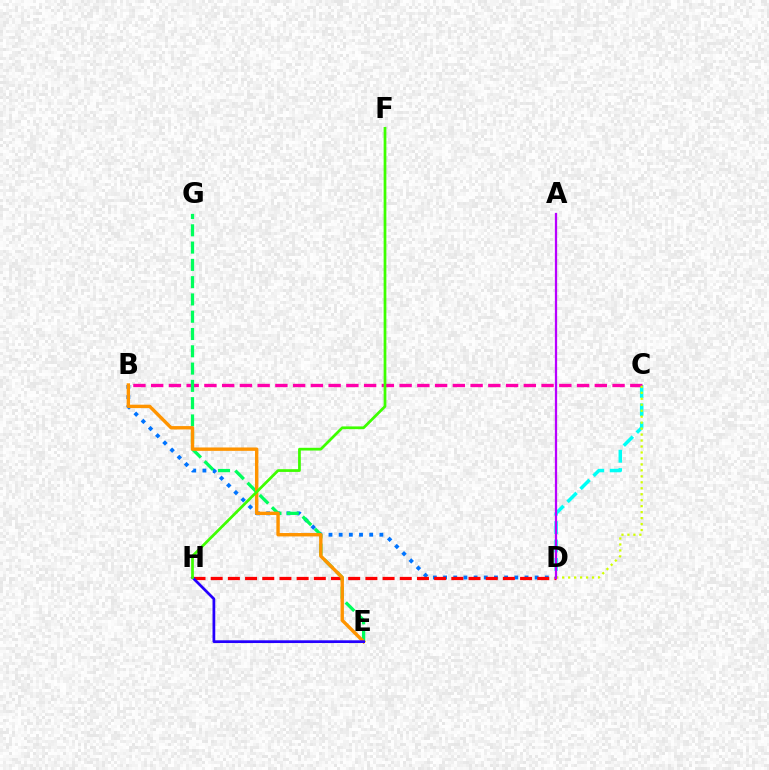{('C', 'D'): [{'color': '#00fff6', 'line_style': 'dashed', 'thickness': 2.5}, {'color': '#d1ff00', 'line_style': 'dotted', 'thickness': 1.62}], ('B', 'D'): [{'color': '#0074ff', 'line_style': 'dotted', 'thickness': 2.77}], ('B', 'C'): [{'color': '#ff00ac', 'line_style': 'dashed', 'thickness': 2.41}], ('D', 'H'): [{'color': '#ff0000', 'line_style': 'dashed', 'thickness': 2.34}], ('E', 'G'): [{'color': '#00ff5c', 'line_style': 'dashed', 'thickness': 2.35}], ('B', 'E'): [{'color': '#ff9400', 'line_style': 'solid', 'thickness': 2.44}], ('E', 'H'): [{'color': '#2500ff', 'line_style': 'solid', 'thickness': 1.97}], ('A', 'D'): [{'color': '#b900ff', 'line_style': 'solid', 'thickness': 1.63}], ('F', 'H'): [{'color': '#3dff00', 'line_style': 'solid', 'thickness': 1.97}]}